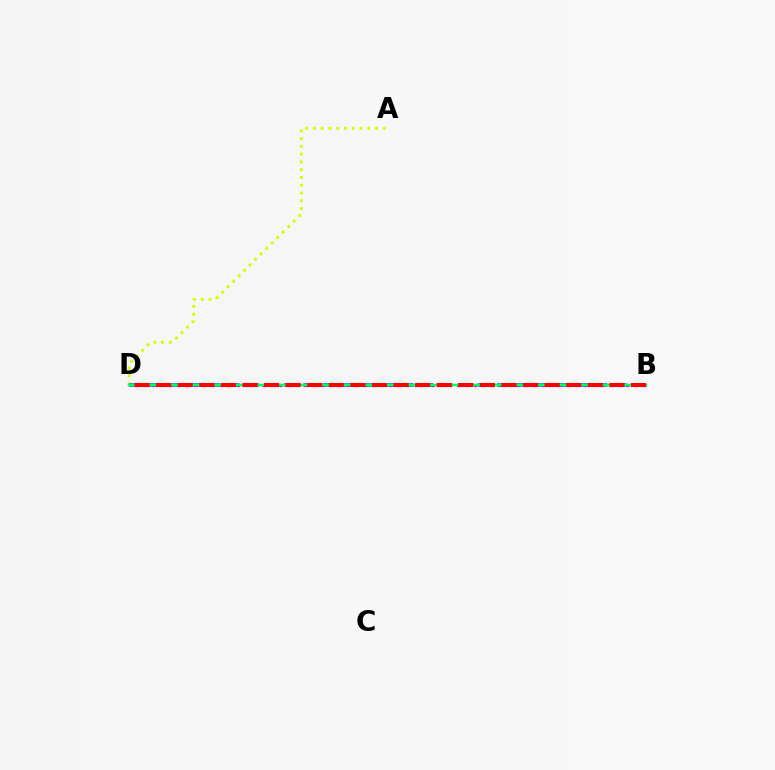{('A', 'D'): [{'color': '#d1ff00', 'line_style': 'dotted', 'thickness': 2.11}], ('B', 'D'): [{'color': '#0074ff', 'line_style': 'dashed', 'thickness': 2.63}, {'color': '#b900ff', 'line_style': 'dotted', 'thickness': 2.3}, {'color': '#00ff5c', 'line_style': 'solid', 'thickness': 1.77}, {'color': '#ff0000', 'line_style': 'dashed', 'thickness': 2.93}]}